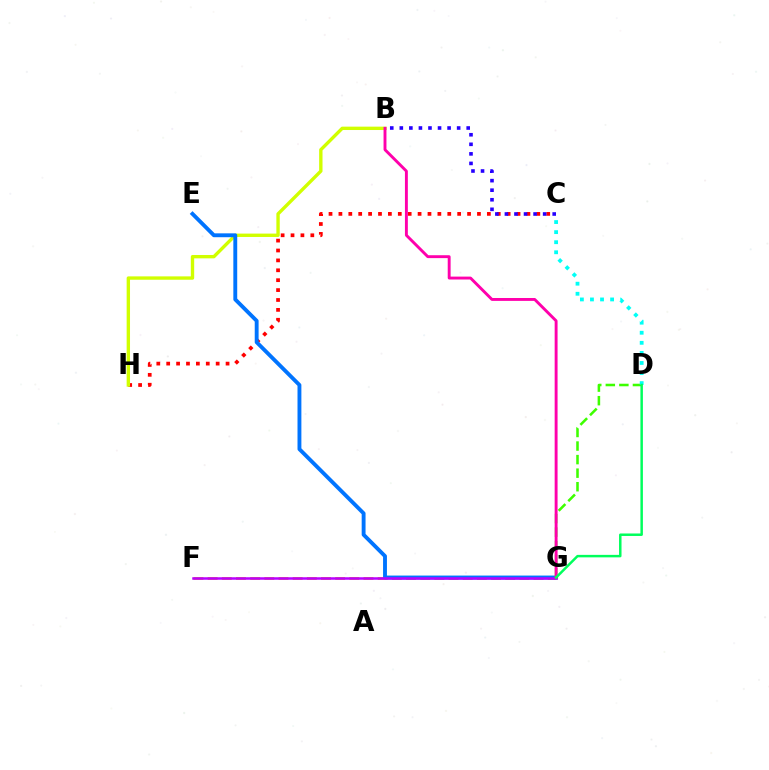{('C', 'H'): [{'color': '#ff0000', 'line_style': 'dotted', 'thickness': 2.69}], ('B', 'H'): [{'color': '#d1ff00', 'line_style': 'solid', 'thickness': 2.42}], ('F', 'G'): [{'color': '#ff9400', 'line_style': 'dashed', 'thickness': 1.93}, {'color': '#b900ff', 'line_style': 'solid', 'thickness': 1.81}], ('E', 'G'): [{'color': '#0074ff', 'line_style': 'solid', 'thickness': 2.79}], ('B', 'C'): [{'color': '#2500ff', 'line_style': 'dotted', 'thickness': 2.6}], ('D', 'G'): [{'color': '#3dff00', 'line_style': 'dashed', 'thickness': 1.84}, {'color': '#00ff5c', 'line_style': 'solid', 'thickness': 1.79}], ('B', 'G'): [{'color': '#ff00ac', 'line_style': 'solid', 'thickness': 2.09}], ('C', 'D'): [{'color': '#00fff6', 'line_style': 'dotted', 'thickness': 2.74}]}